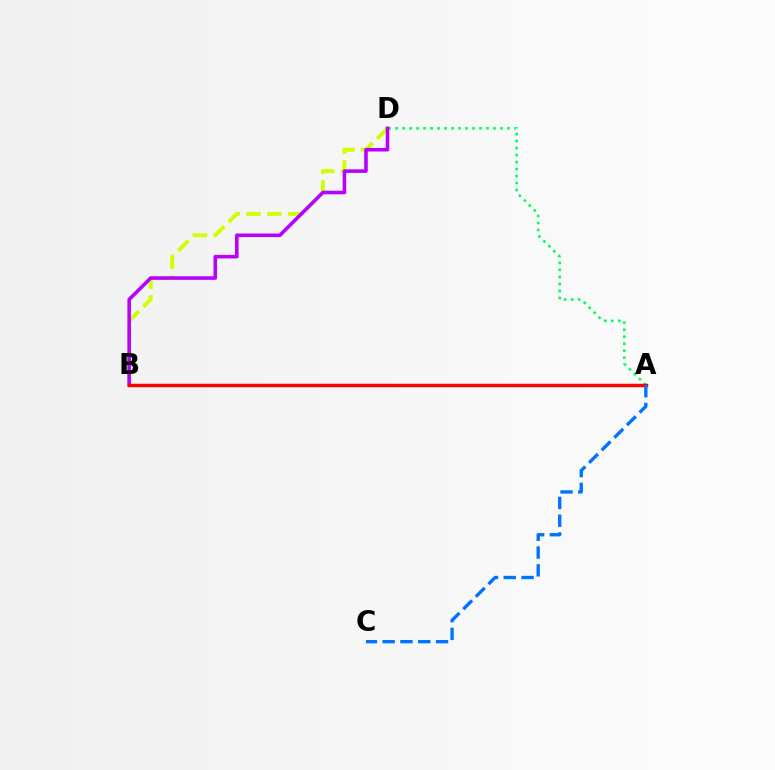{('B', 'D'): [{'color': '#d1ff00', 'line_style': 'dashed', 'thickness': 2.82}, {'color': '#b900ff', 'line_style': 'solid', 'thickness': 2.57}], ('A', 'D'): [{'color': '#00ff5c', 'line_style': 'dotted', 'thickness': 1.9}], ('A', 'B'): [{'color': '#ff0000', 'line_style': 'solid', 'thickness': 2.49}], ('A', 'C'): [{'color': '#0074ff', 'line_style': 'dashed', 'thickness': 2.42}]}